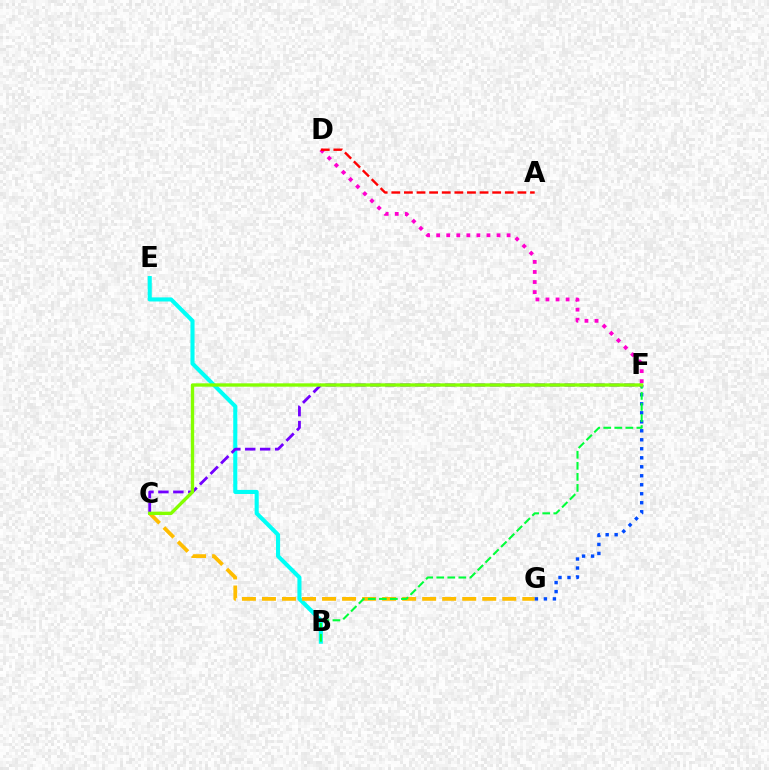{('B', 'E'): [{'color': '#00fff6', 'line_style': 'solid', 'thickness': 2.94}], ('C', 'G'): [{'color': '#ffbd00', 'line_style': 'dashed', 'thickness': 2.72}], ('D', 'F'): [{'color': '#ff00cf', 'line_style': 'dotted', 'thickness': 2.73}], ('F', 'G'): [{'color': '#004bff', 'line_style': 'dotted', 'thickness': 2.44}], ('B', 'F'): [{'color': '#00ff39', 'line_style': 'dashed', 'thickness': 1.5}], ('A', 'D'): [{'color': '#ff0000', 'line_style': 'dashed', 'thickness': 1.71}], ('C', 'F'): [{'color': '#7200ff', 'line_style': 'dashed', 'thickness': 2.03}, {'color': '#84ff00', 'line_style': 'solid', 'thickness': 2.42}]}